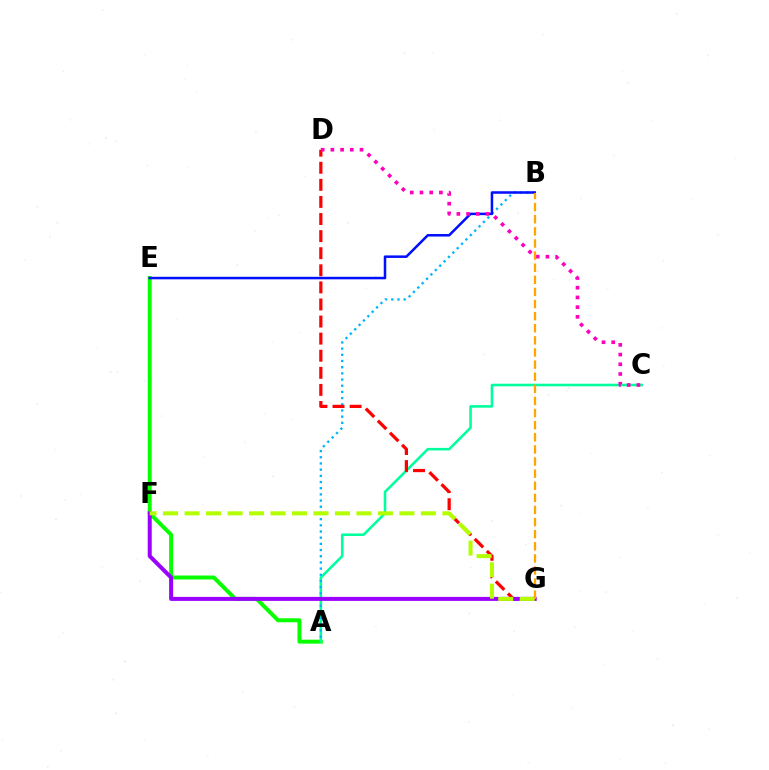{('A', 'E'): [{'color': '#08ff00', 'line_style': 'solid', 'thickness': 2.86}], ('A', 'C'): [{'color': '#00ff9d', 'line_style': 'solid', 'thickness': 1.86}], ('A', 'B'): [{'color': '#00b5ff', 'line_style': 'dotted', 'thickness': 1.68}], ('D', 'G'): [{'color': '#ff0000', 'line_style': 'dashed', 'thickness': 2.32}], ('B', 'E'): [{'color': '#0010ff', 'line_style': 'solid', 'thickness': 1.81}], ('F', 'G'): [{'color': '#9b00ff', 'line_style': 'solid', 'thickness': 2.88}, {'color': '#b3ff00', 'line_style': 'dashed', 'thickness': 2.92}], ('C', 'D'): [{'color': '#ff00bd', 'line_style': 'dotted', 'thickness': 2.64}], ('B', 'G'): [{'color': '#ffa500', 'line_style': 'dashed', 'thickness': 1.65}]}